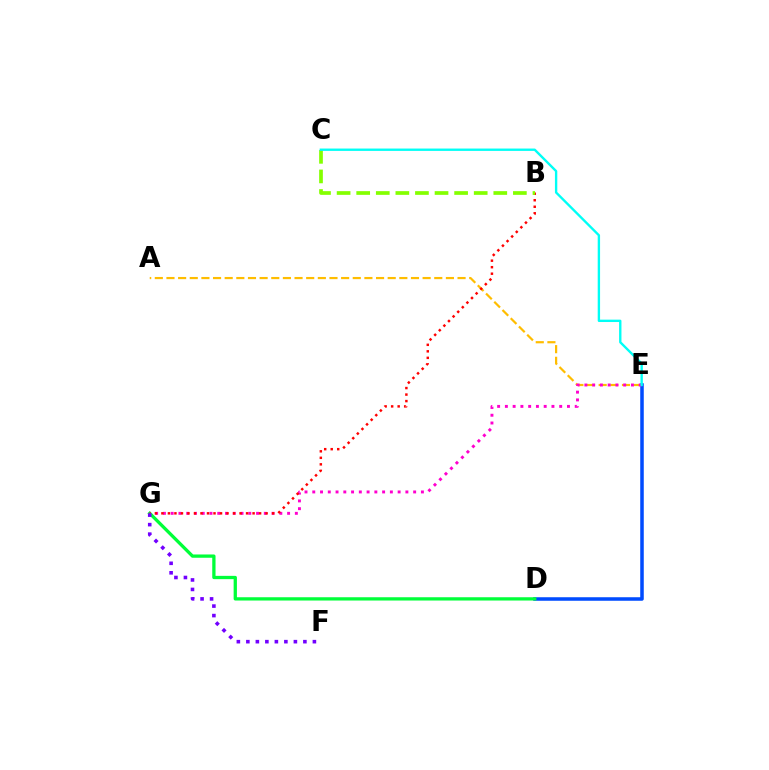{('A', 'E'): [{'color': '#ffbd00', 'line_style': 'dashed', 'thickness': 1.58}], ('D', 'E'): [{'color': '#004bff', 'line_style': 'solid', 'thickness': 2.55}], ('D', 'G'): [{'color': '#00ff39', 'line_style': 'solid', 'thickness': 2.37}], ('E', 'G'): [{'color': '#ff00cf', 'line_style': 'dotted', 'thickness': 2.11}], ('B', 'G'): [{'color': '#ff0000', 'line_style': 'dotted', 'thickness': 1.77}], ('B', 'C'): [{'color': '#84ff00', 'line_style': 'dashed', 'thickness': 2.66}], ('C', 'E'): [{'color': '#00fff6', 'line_style': 'solid', 'thickness': 1.7}], ('F', 'G'): [{'color': '#7200ff', 'line_style': 'dotted', 'thickness': 2.58}]}